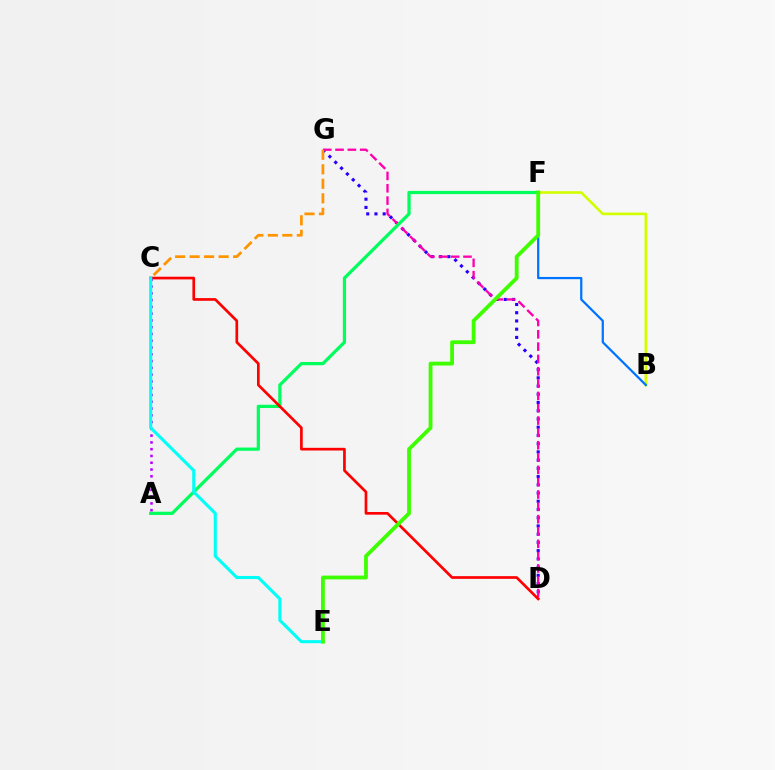{('D', 'G'): [{'color': '#2500ff', 'line_style': 'dotted', 'thickness': 2.24}, {'color': '#ff00ac', 'line_style': 'dashed', 'thickness': 1.67}], ('B', 'F'): [{'color': '#d1ff00', 'line_style': 'solid', 'thickness': 1.91}, {'color': '#0074ff', 'line_style': 'solid', 'thickness': 1.62}], ('A', 'F'): [{'color': '#00ff5c', 'line_style': 'solid', 'thickness': 2.33}], ('C', 'D'): [{'color': '#ff0000', 'line_style': 'solid', 'thickness': 1.94}], ('C', 'G'): [{'color': '#ff9400', 'line_style': 'dashed', 'thickness': 1.97}], ('A', 'C'): [{'color': '#b900ff', 'line_style': 'dotted', 'thickness': 1.84}], ('C', 'E'): [{'color': '#00fff6', 'line_style': 'solid', 'thickness': 2.22}], ('E', 'F'): [{'color': '#3dff00', 'line_style': 'solid', 'thickness': 2.75}]}